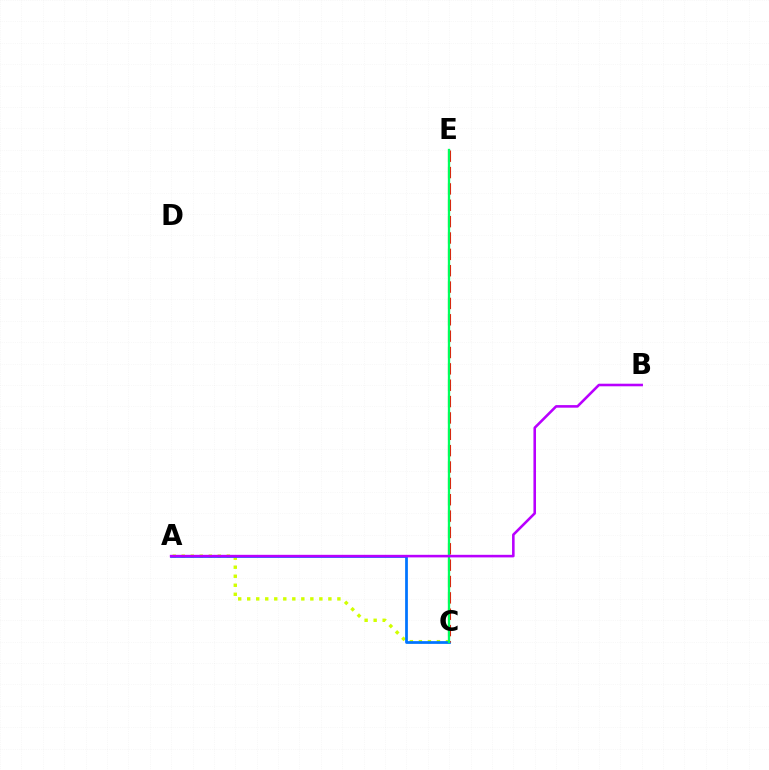{('A', 'C'): [{'color': '#d1ff00', 'line_style': 'dotted', 'thickness': 2.45}, {'color': '#0074ff', 'line_style': 'solid', 'thickness': 1.98}], ('C', 'E'): [{'color': '#ff0000', 'line_style': 'dashed', 'thickness': 2.22}, {'color': '#00ff5c', 'line_style': 'solid', 'thickness': 1.68}], ('A', 'B'): [{'color': '#b900ff', 'line_style': 'solid', 'thickness': 1.86}]}